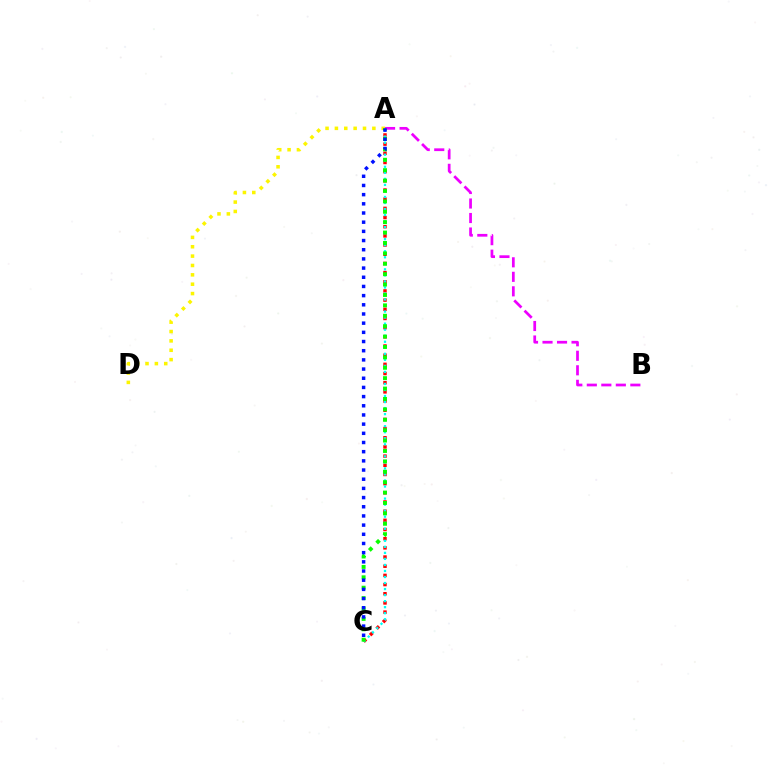{('A', 'B'): [{'color': '#ee00ff', 'line_style': 'dashed', 'thickness': 1.97}], ('A', 'C'): [{'color': '#ff0000', 'line_style': 'dotted', 'thickness': 2.49}, {'color': '#00fff6', 'line_style': 'dotted', 'thickness': 1.64}, {'color': '#08ff00', 'line_style': 'dotted', 'thickness': 2.83}, {'color': '#0010ff', 'line_style': 'dotted', 'thickness': 2.49}], ('A', 'D'): [{'color': '#fcf500', 'line_style': 'dotted', 'thickness': 2.54}]}